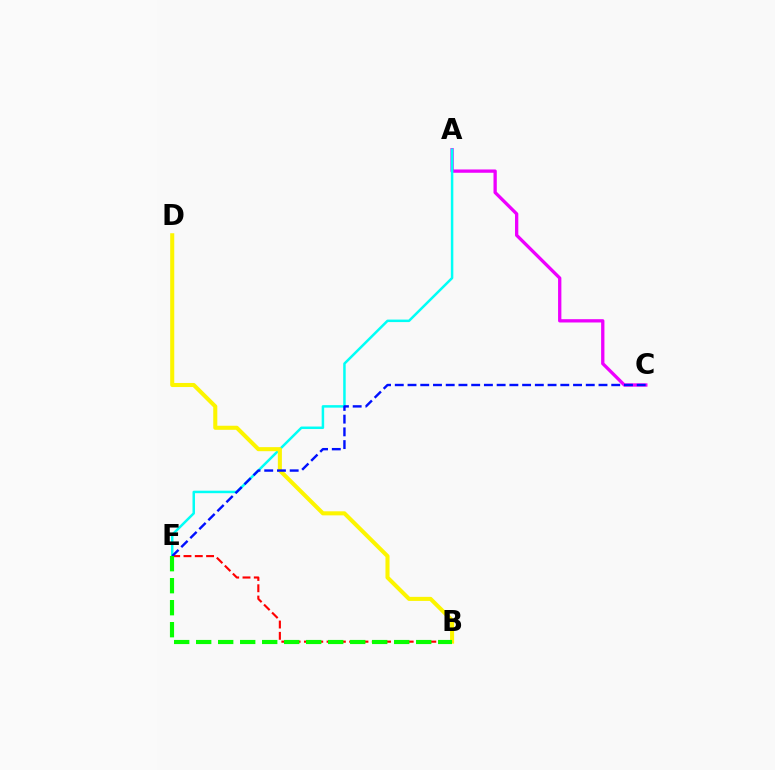{('A', 'C'): [{'color': '#ee00ff', 'line_style': 'solid', 'thickness': 2.38}], ('A', 'E'): [{'color': '#00fff6', 'line_style': 'solid', 'thickness': 1.8}], ('B', 'D'): [{'color': '#fcf500', 'line_style': 'solid', 'thickness': 2.92}], ('B', 'E'): [{'color': '#ff0000', 'line_style': 'dashed', 'thickness': 1.54}, {'color': '#08ff00', 'line_style': 'dashed', 'thickness': 2.99}], ('C', 'E'): [{'color': '#0010ff', 'line_style': 'dashed', 'thickness': 1.73}]}